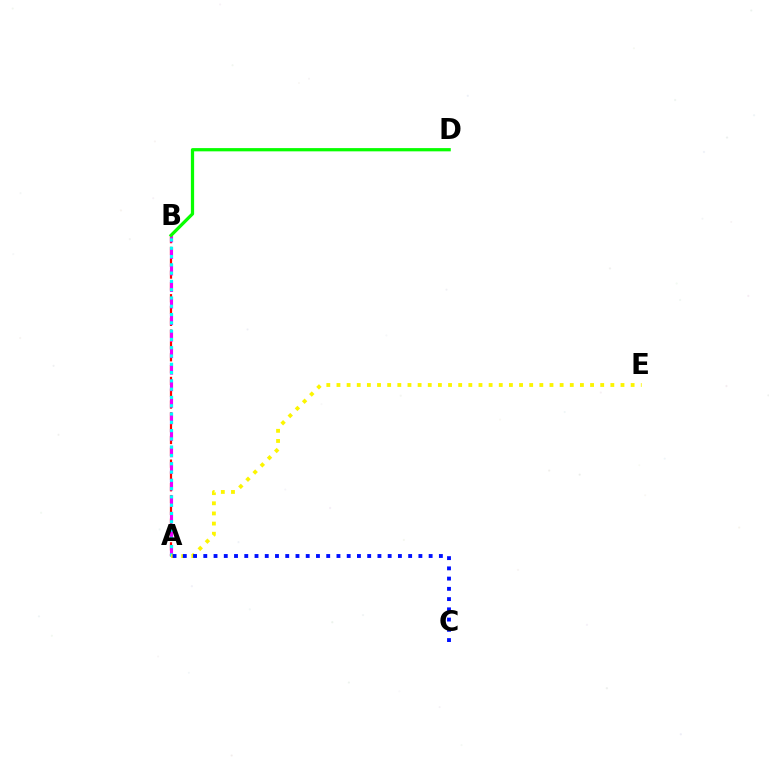{('A', 'B'): [{'color': '#ff0000', 'line_style': 'dashed', 'thickness': 1.61}, {'color': '#ee00ff', 'line_style': 'dashed', 'thickness': 2.25}, {'color': '#00fff6', 'line_style': 'dotted', 'thickness': 2.25}], ('B', 'D'): [{'color': '#08ff00', 'line_style': 'solid', 'thickness': 2.33}], ('A', 'E'): [{'color': '#fcf500', 'line_style': 'dotted', 'thickness': 2.76}], ('A', 'C'): [{'color': '#0010ff', 'line_style': 'dotted', 'thickness': 2.78}]}